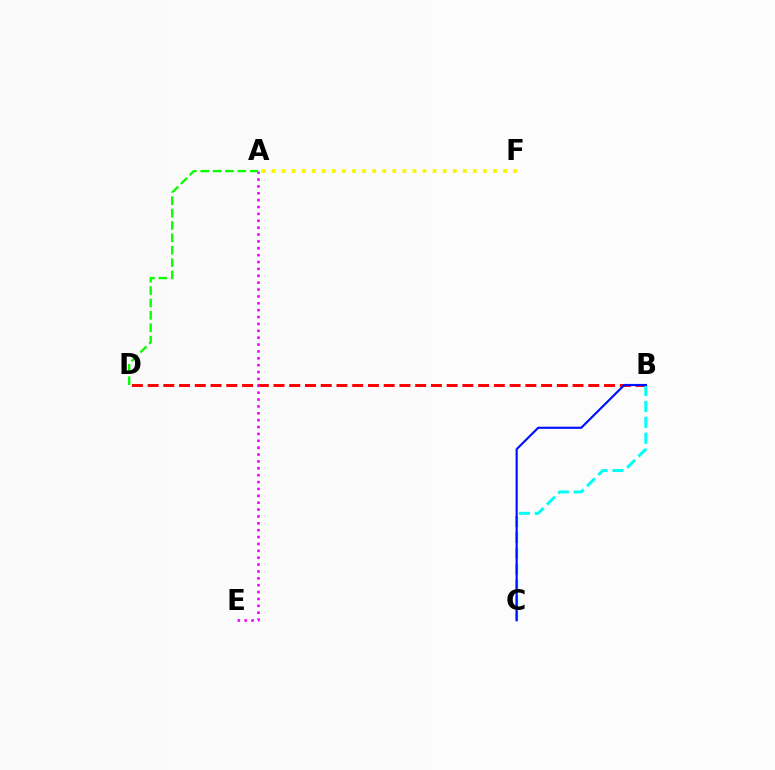{('B', 'D'): [{'color': '#ff0000', 'line_style': 'dashed', 'thickness': 2.14}], ('A', 'E'): [{'color': '#ee00ff', 'line_style': 'dotted', 'thickness': 1.87}], ('A', 'F'): [{'color': '#fcf500', 'line_style': 'dotted', 'thickness': 2.74}], ('A', 'D'): [{'color': '#08ff00', 'line_style': 'dashed', 'thickness': 1.68}], ('B', 'C'): [{'color': '#00fff6', 'line_style': 'dashed', 'thickness': 2.16}, {'color': '#0010ff', 'line_style': 'solid', 'thickness': 1.55}]}